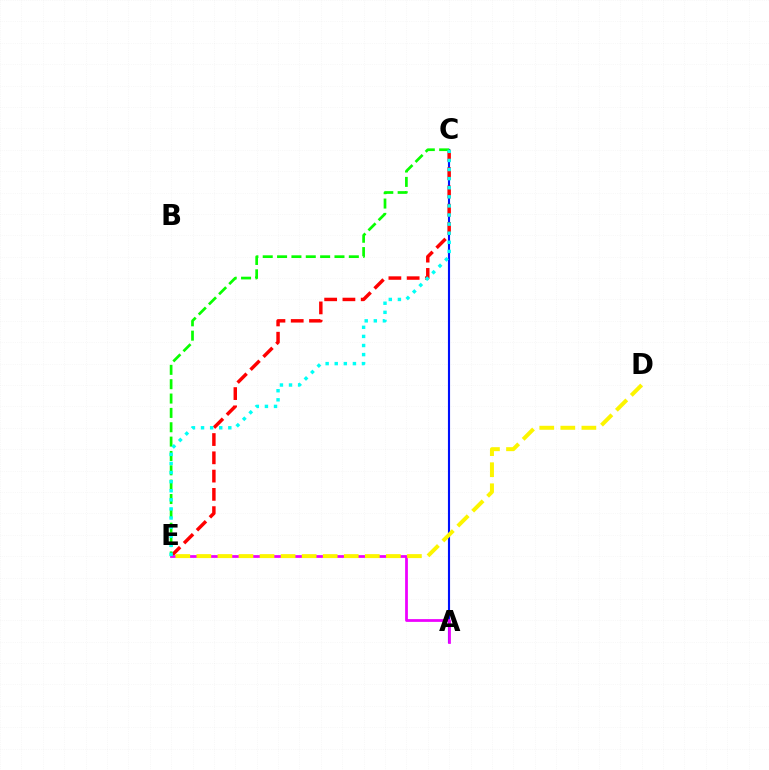{('A', 'C'): [{'color': '#0010ff', 'line_style': 'solid', 'thickness': 1.53}], ('C', 'E'): [{'color': '#ff0000', 'line_style': 'dashed', 'thickness': 2.48}, {'color': '#08ff00', 'line_style': 'dashed', 'thickness': 1.95}, {'color': '#00fff6', 'line_style': 'dotted', 'thickness': 2.47}], ('A', 'E'): [{'color': '#ee00ff', 'line_style': 'solid', 'thickness': 1.98}], ('D', 'E'): [{'color': '#fcf500', 'line_style': 'dashed', 'thickness': 2.86}]}